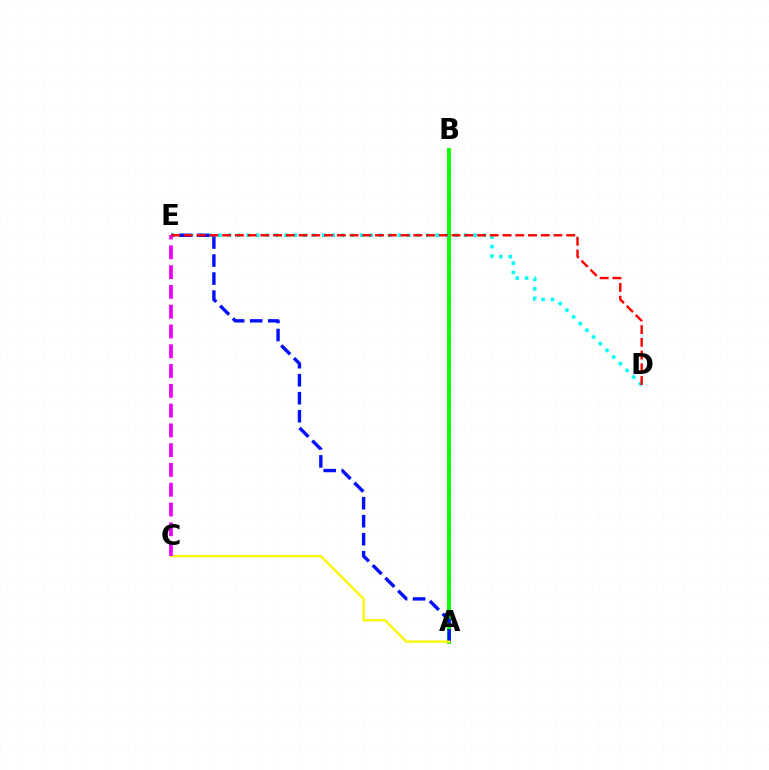{('A', 'B'): [{'color': '#08ff00', 'line_style': 'solid', 'thickness': 2.81}], ('D', 'E'): [{'color': '#00fff6', 'line_style': 'dotted', 'thickness': 2.57}, {'color': '#ff0000', 'line_style': 'dashed', 'thickness': 1.73}], ('A', 'E'): [{'color': '#0010ff', 'line_style': 'dashed', 'thickness': 2.45}], ('A', 'C'): [{'color': '#fcf500', 'line_style': 'solid', 'thickness': 1.67}], ('C', 'E'): [{'color': '#ee00ff', 'line_style': 'dashed', 'thickness': 2.69}]}